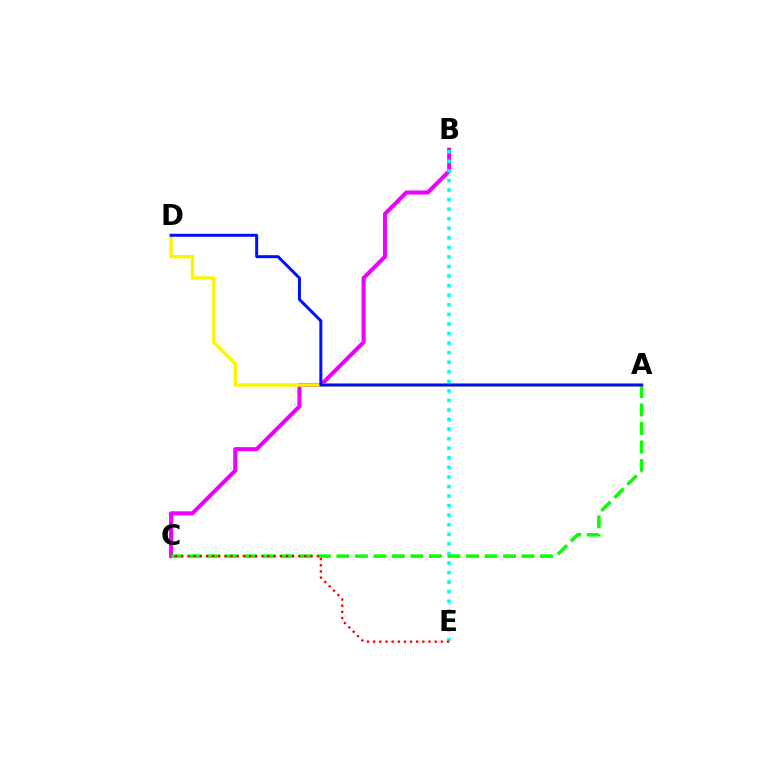{('B', 'C'): [{'color': '#ee00ff', 'line_style': 'solid', 'thickness': 2.93}], ('B', 'E'): [{'color': '#00fff6', 'line_style': 'dotted', 'thickness': 2.6}], ('A', 'C'): [{'color': '#08ff00', 'line_style': 'dashed', 'thickness': 2.52}], ('A', 'D'): [{'color': '#fcf500', 'line_style': 'solid', 'thickness': 2.47}, {'color': '#0010ff', 'line_style': 'solid', 'thickness': 2.15}], ('C', 'E'): [{'color': '#ff0000', 'line_style': 'dotted', 'thickness': 1.67}]}